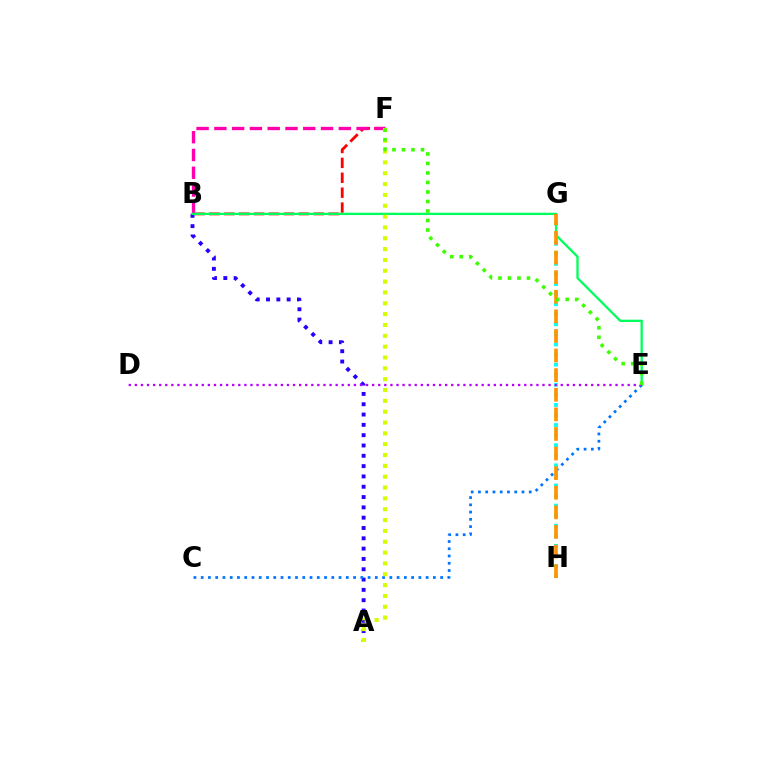{('A', 'B'): [{'color': '#2500ff', 'line_style': 'dotted', 'thickness': 2.8}], ('B', 'F'): [{'color': '#ff0000', 'line_style': 'dashed', 'thickness': 2.02}, {'color': '#ff00ac', 'line_style': 'dashed', 'thickness': 2.41}], ('G', 'H'): [{'color': '#00fff6', 'line_style': 'dotted', 'thickness': 2.74}, {'color': '#ff9400', 'line_style': 'dashed', 'thickness': 2.66}], ('C', 'E'): [{'color': '#0074ff', 'line_style': 'dotted', 'thickness': 1.97}], ('B', 'E'): [{'color': '#00ff5c', 'line_style': 'solid', 'thickness': 1.67}], ('D', 'E'): [{'color': '#b900ff', 'line_style': 'dotted', 'thickness': 1.65}], ('A', 'F'): [{'color': '#d1ff00', 'line_style': 'dotted', 'thickness': 2.94}], ('E', 'F'): [{'color': '#3dff00', 'line_style': 'dotted', 'thickness': 2.58}]}